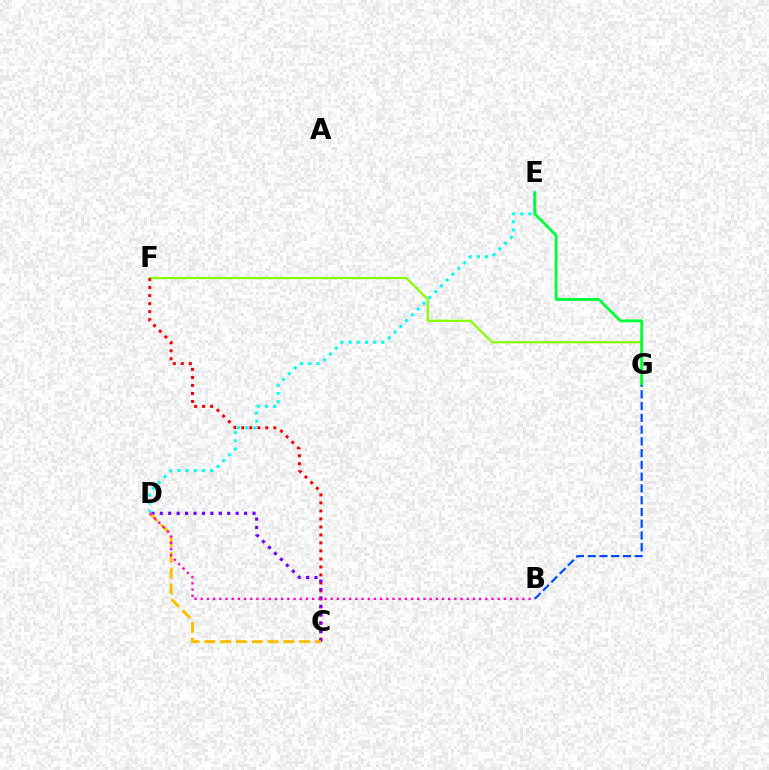{('F', 'G'): [{'color': '#84ff00', 'line_style': 'solid', 'thickness': 1.59}], ('C', 'F'): [{'color': '#ff0000', 'line_style': 'dotted', 'thickness': 2.18}], ('D', 'E'): [{'color': '#00fff6', 'line_style': 'dotted', 'thickness': 2.22}], ('E', 'G'): [{'color': '#00ff39', 'line_style': 'solid', 'thickness': 2.03}], ('C', 'D'): [{'color': '#7200ff', 'line_style': 'dotted', 'thickness': 2.29}, {'color': '#ffbd00', 'line_style': 'dashed', 'thickness': 2.14}], ('B', 'G'): [{'color': '#004bff', 'line_style': 'dashed', 'thickness': 1.6}], ('B', 'D'): [{'color': '#ff00cf', 'line_style': 'dotted', 'thickness': 1.68}]}